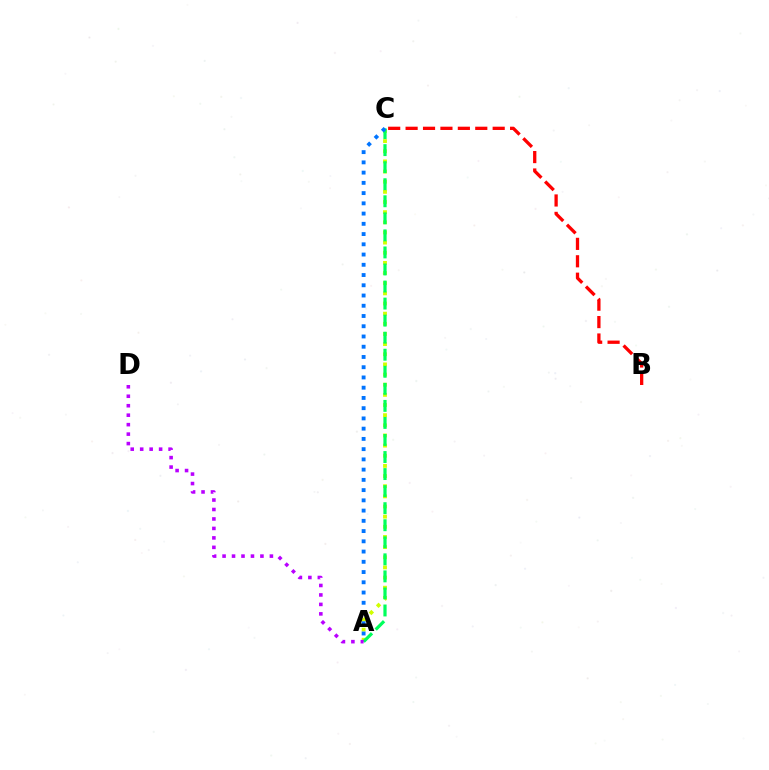{('A', 'C'): [{'color': '#d1ff00', 'line_style': 'dotted', 'thickness': 2.76}, {'color': '#00ff5c', 'line_style': 'dashed', 'thickness': 2.32}, {'color': '#0074ff', 'line_style': 'dotted', 'thickness': 2.78}], ('B', 'C'): [{'color': '#ff0000', 'line_style': 'dashed', 'thickness': 2.37}], ('A', 'D'): [{'color': '#b900ff', 'line_style': 'dotted', 'thickness': 2.57}]}